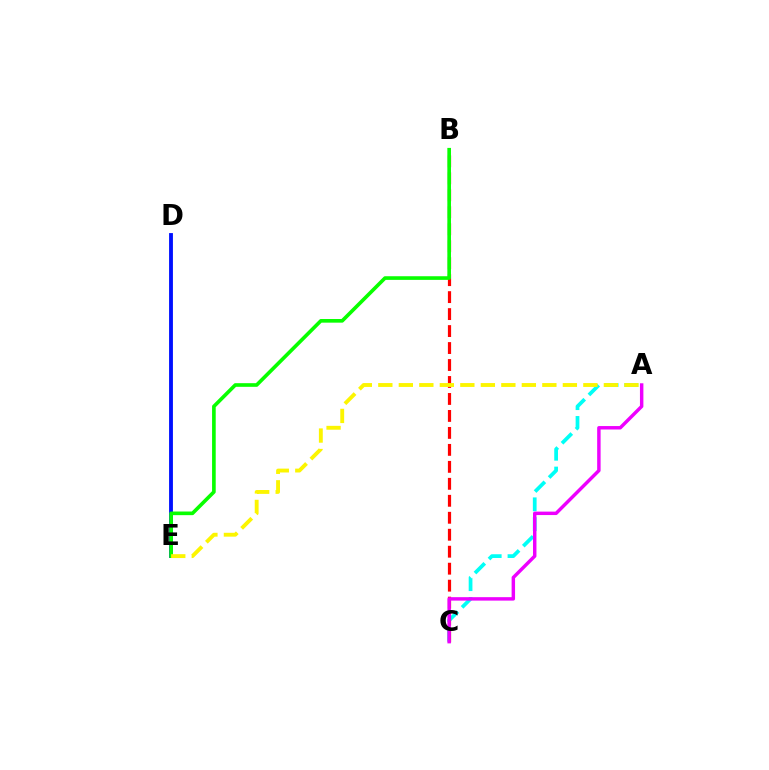{('A', 'C'): [{'color': '#00fff6', 'line_style': 'dashed', 'thickness': 2.69}, {'color': '#ee00ff', 'line_style': 'solid', 'thickness': 2.48}], ('B', 'C'): [{'color': '#ff0000', 'line_style': 'dashed', 'thickness': 2.31}], ('D', 'E'): [{'color': '#0010ff', 'line_style': 'solid', 'thickness': 2.77}], ('B', 'E'): [{'color': '#08ff00', 'line_style': 'solid', 'thickness': 2.62}], ('A', 'E'): [{'color': '#fcf500', 'line_style': 'dashed', 'thickness': 2.79}]}